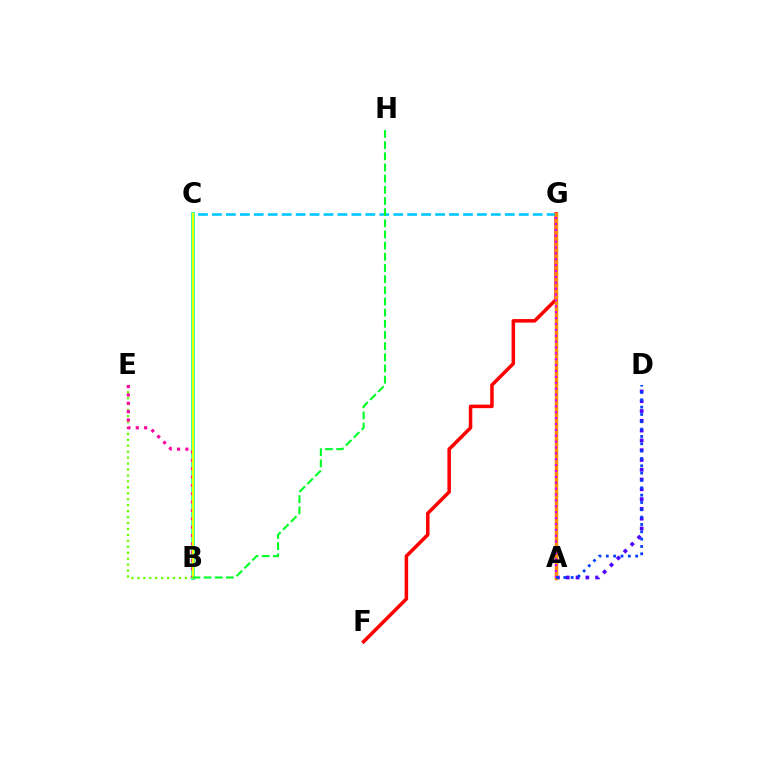{('A', 'D'): [{'color': '#4f00ff', 'line_style': 'dotted', 'thickness': 2.66}, {'color': '#003fff', 'line_style': 'dotted', 'thickness': 1.99}], ('F', 'G'): [{'color': '#ff0000', 'line_style': 'solid', 'thickness': 2.53}], ('C', 'G'): [{'color': '#00c7ff', 'line_style': 'dashed', 'thickness': 1.89}], ('A', 'G'): [{'color': '#ff8800', 'line_style': 'solid', 'thickness': 2.5}, {'color': '#d600ff', 'line_style': 'dotted', 'thickness': 1.6}], ('B', 'E'): [{'color': '#66ff00', 'line_style': 'dotted', 'thickness': 1.61}, {'color': '#ff00a0', 'line_style': 'dotted', 'thickness': 2.27}], ('B', 'C'): [{'color': '#00ffaf', 'line_style': 'solid', 'thickness': 2.69}, {'color': '#eeff00', 'line_style': 'solid', 'thickness': 1.64}], ('B', 'H'): [{'color': '#00ff27', 'line_style': 'dashed', 'thickness': 1.52}]}